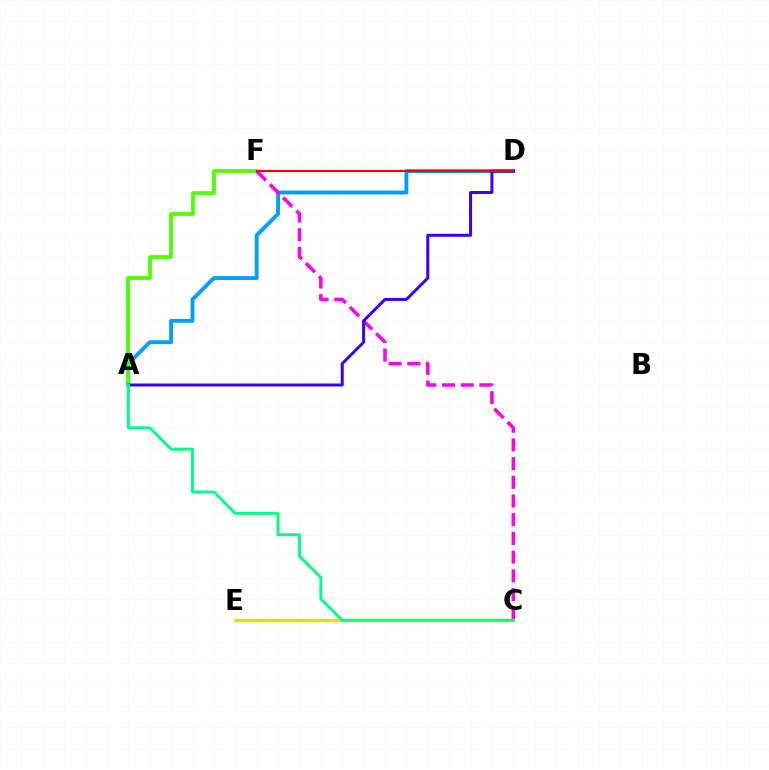{('A', 'D'): [{'color': '#009eff', 'line_style': 'solid', 'thickness': 2.78}, {'color': '#3700ff', 'line_style': 'solid', 'thickness': 2.15}], ('C', 'E'): [{'color': '#ffd500', 'line_style': 'solid', 'thickness': 2.41}], ('A', 'F'): [{'color': '#4fff00', 'line_style': 'solid', 'thickness': 2.7}], ('C', 'F'): [{'color': '#ff00ed', 'line_style': 'dashed', 'thickness': 2.54}], ('A', 'C'): [{'color': '#00ff86', 'line_style': 'solid', 'thickness': 2.12}], ('D', 'F'): [{'color': '#ff0000', 'line_style': 'solid', 'thickness': 1.51}]}